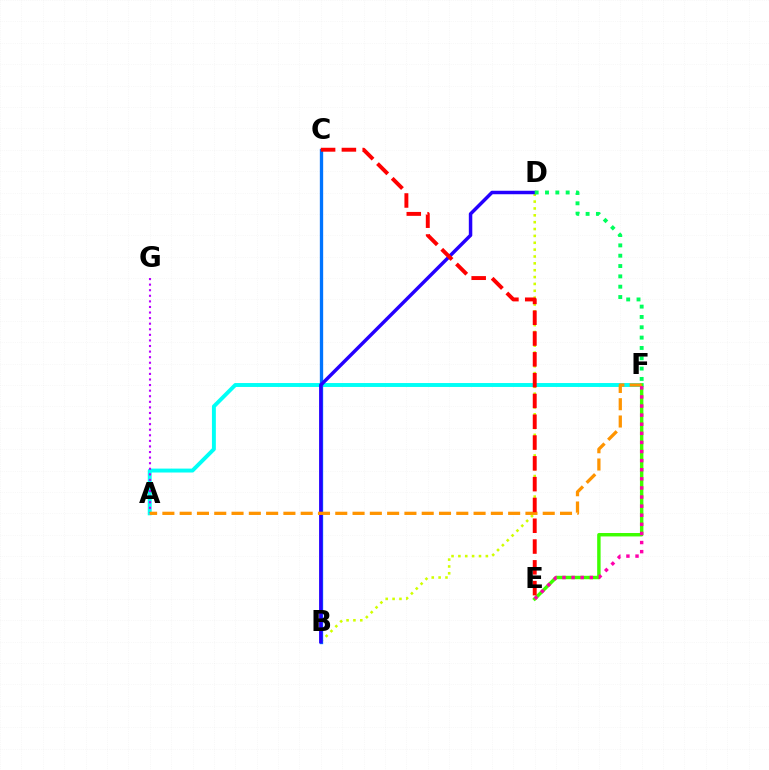{('A', 'F'): [{'color': '#00fff6', 'line_style': 'solid', 'thickness': 2.82}, {'color': '#ff9400', 'line_style': 'dashed', 'thickness': 2.35}], ('A', 'G'): [{'color': '#b900ff', 'line_style': 'dotted', 'thickness': 1.52}], ('B', 'D'): [{'color': '#d1ff00', 'line_style': 'dotted', 'thickness': 1.86}, {'color': '#2500ff', 'line_style': 'solid', 'thickness': 2.5}], ('B', 'C'): [{'color': '#0074ff', 'line_style': 'solid', 'thickness': 2.39}], ('E', 'F'): [{'color': '#3dff00', 'line_style': 'solid', 'thickness': 2.46}, {'color': '#ff00ac', 'line_style': 'dotted', 'thickness': 2.47}], ('D', 'F'): [{'color': '#00ff5c', 'line_style': 'dotted', 'thickness': 2.81}], ('C', 'E'): [{'color': '#ff0000', 'line_style': 'dashed', 'thickness': 2.83}]}